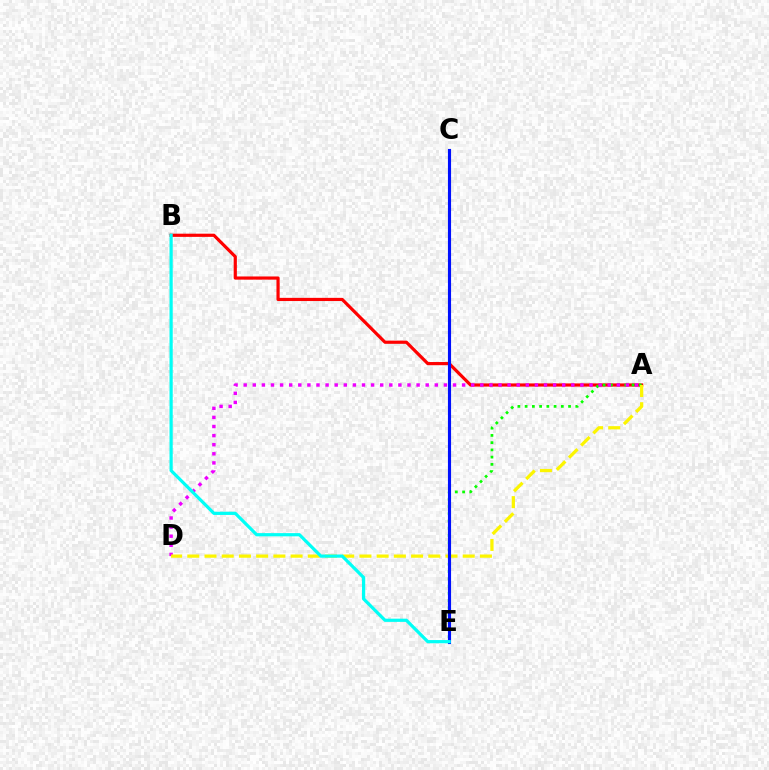{('A', 'B'): [{'color': '#ff0000', 'line_style': 'solid', 'thickness': 2.29}], ('A', 'E'): [{'color': '#08ff00', 'line_style': 'dotted', 'thickness': 1.97}], ('A', 'D'): [{'color': '#ee00ff', 'line_style': 'dotted', 'thickness': 2.47}, {'color': '#fcf500', 'line_style': 'dashed', 'thickness': 2.34}], ('C', 'E'): [{'color': '#0010ff', 'line_style': 'solid', 'thickness': 2.25}], ('B', 'E'): [{'color': '#00fff6', 'line_style': 'solid', 'thickness': 2.31}]}